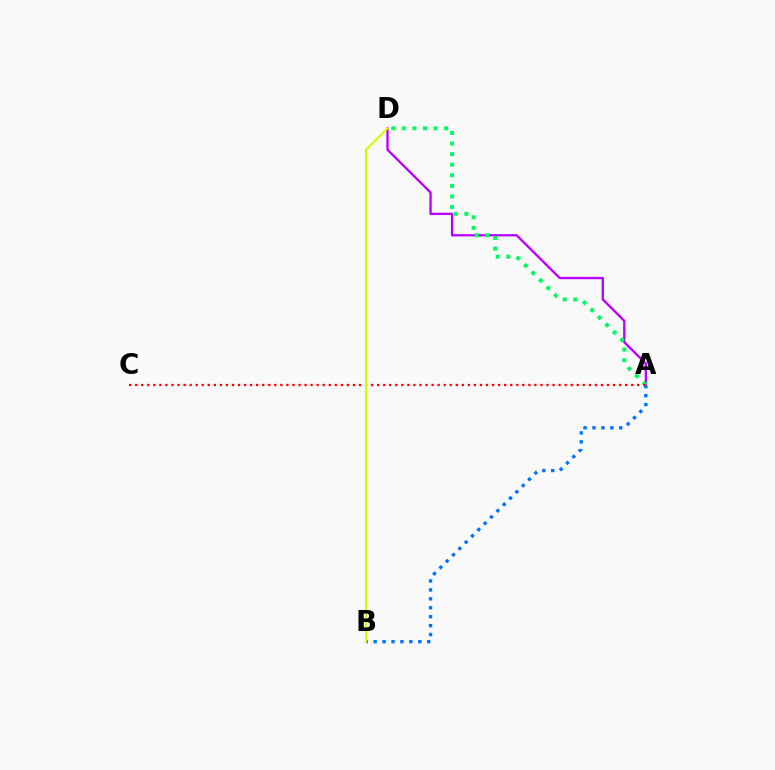{('A', 'D'): [{'color': '#b900ff', 'line_style': 'solid', 'thickness': 1.68}, {'color': '#00ff5c', 'line_style': 'dotted', 'thickness': 2.88}], ('A', 'B'): [{'color': '#0074ff', 'line_style': 'dotted', 'thickness': 2.43}], ('A', 'C'): [{'color': '#ff0000', 'line_style': 'dotted', 'thickness': 1.64}], ('B', 'D'): [{'color': '#d1ff00', 'line_style': 'solid', 'thickness': 1.54}]}